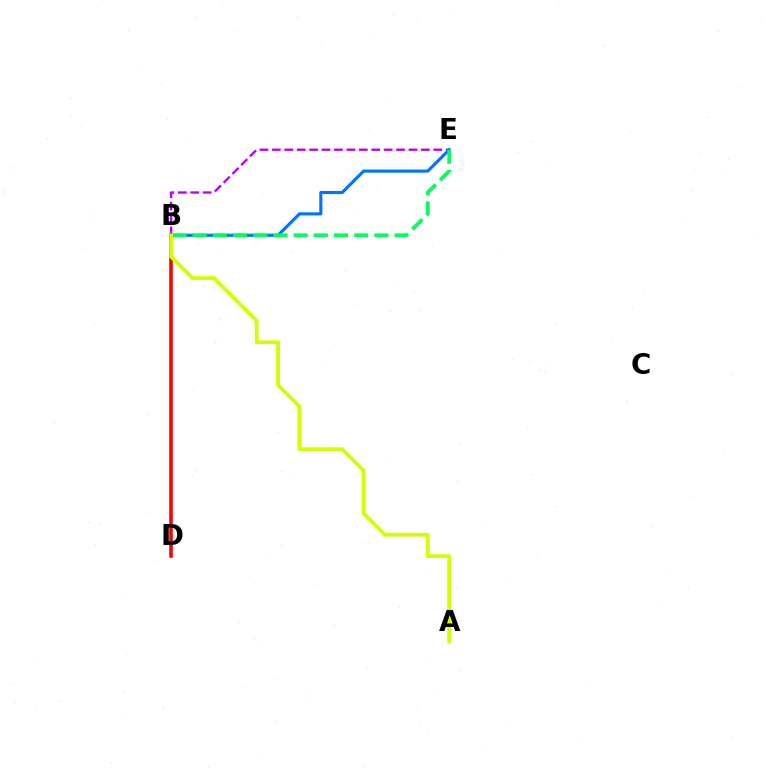{('B', 'D'): [{'color': '#ff0000', 'line_style': 'solid', 'thickness': 2.58}], ('B', 'E'): [{'color': '#b900ff', 'line_style': 'dashed', 'thickness': 1.69}, {'color': '#0074ff', 'line_style': 'solid', 'thickness': 2.24}, {'color': '#00ff5c', 'line_style': 'dashed', 'thickness': 2.74}], ('A', 'B'): [{'color': '#d1ff00', 'line_style': 'solid', 'thickness': 2.71}]}